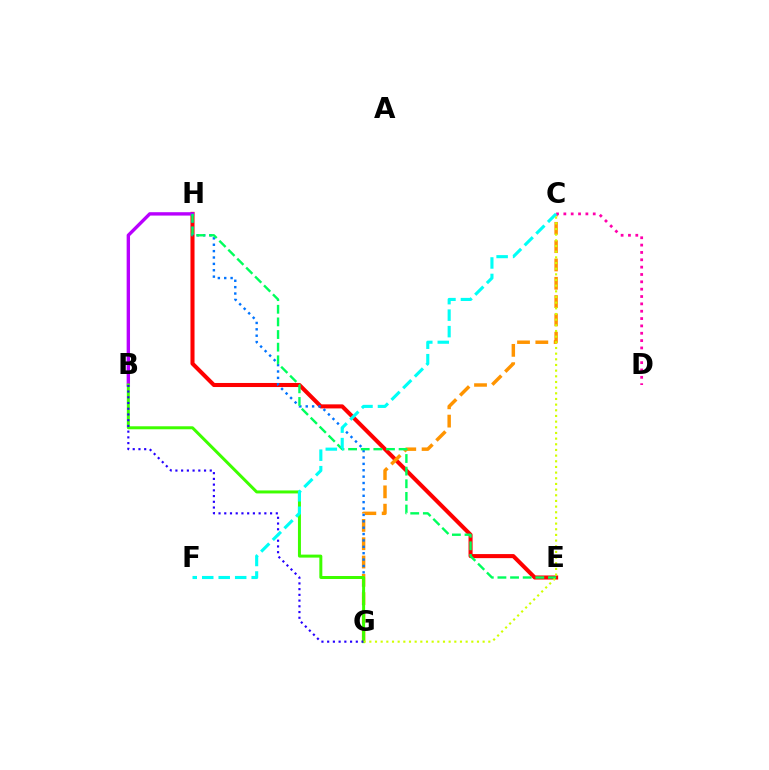{('E', 'H'): [{'color': '#ff0000', 'line_style': 'solid', 'thickness': 2.92}, {'color': '#00ff5c', 'line_style': 'dashed', 'thickness': 1.72}], ('B', 'H'): [{'color': '#b900ff', 'line_style': 'solid', 'thickness': 2.43}], ('C', 'G'): [{'color': '#ff9400', 'line_style': 'dashed', 'thickness': 2.49}, {'color': '#d1ff00', 'line_style': 'dotted', 'thickness': 1.54}], ('G', 'H'): [{'color': '#0074ff', 'line_style': 'dotted', 'thickness': 1.73}], ('B', 'G'): [{'color': '#3dff00', 'line_style': 'solid', 'thickness': 2.15}, {'color': '#2500ff', 'line_style': 'dotted', 'thickness': 1.56}], ('C', 'D'): [{'color': '#ff00ac', 'line_style': 'dotted', 'thickness': 2.0}], ('C', 'F'): [{'color': '#00fff6', 'line_style': 'dashed', 'thickness': 2.24}]}